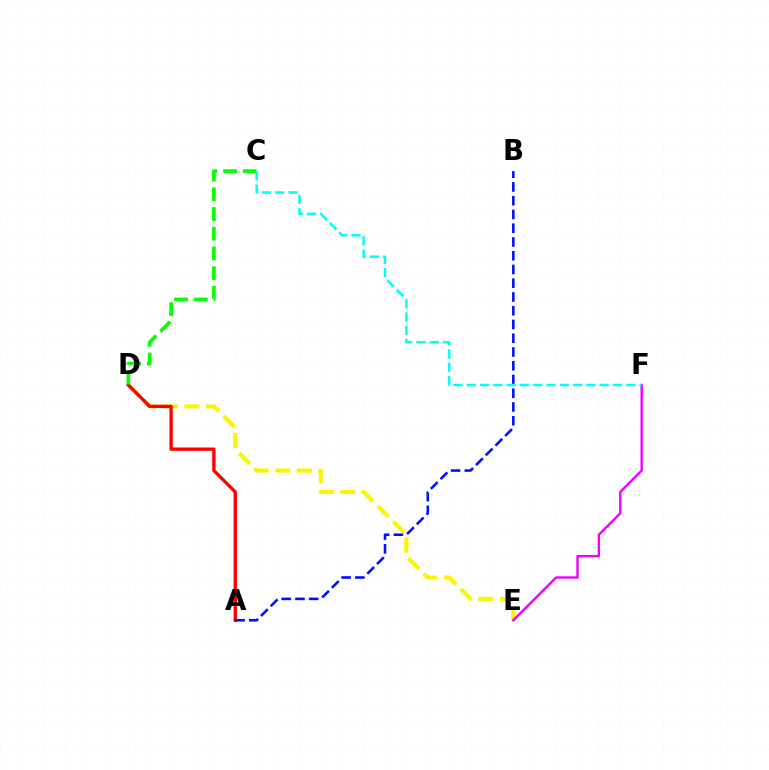{('D', 'E'): [{'color': '#fcf500', 'line_style': 'dashed', 'thickness': 2.94}], ('A', 'D'): [{'color': '#ff0000', 'line_style': 'solid', 'thickness': 2.41}], ('C', 'D'): [{'color': '#08ff00', 'line_style': 'dashed', 'thickness': 2.68}], ('E', 'F'): [{'color': '#ee00ff', 'line_style': 'solid', 'thickness': 1.72}], ('A', 'B'): [{'color': '#0010ff', 'line_style': 'dashed', 'thickness': 1.87}], ('C', 'F'): [{'color': '#00fff6', 'line_style': 'dashed', 'thickness': 1.81}]}